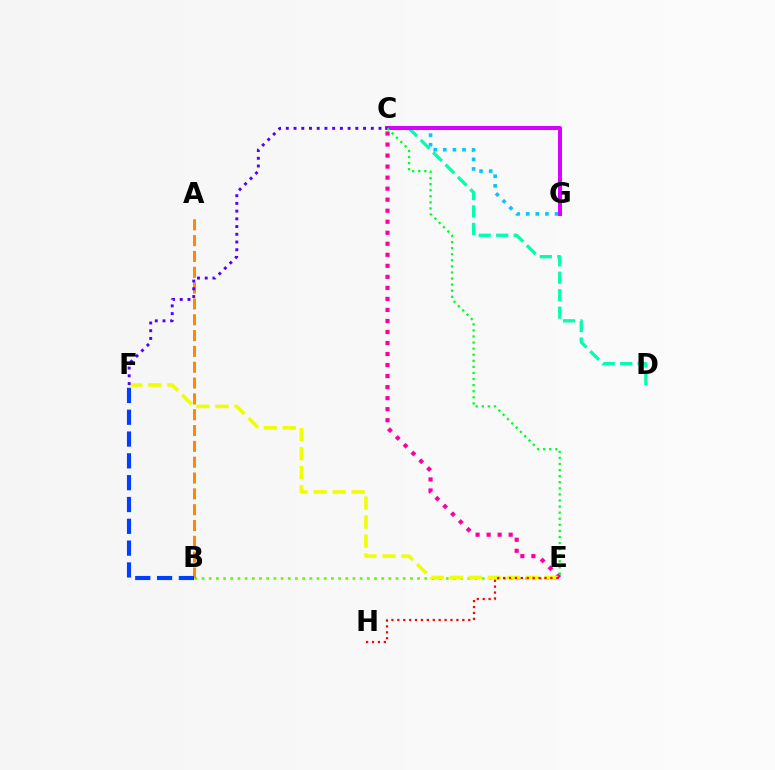{('B', 'E'): [{'color': '#66ff00', 'line_style': 'dotted', 'thickness': 1.95}], ('C', 'D'): [{'color': '#00ffaf', 'line_style': 'dashed', 'thickness': 2.37}], ('C', 'G'): [{'color': '#00c7ff', 'line_style': 'dotted', 'thickness': 2.61}, {'color': '#d600ff', 'line_style': 'solid', 'thickness': 2.85}], ('C', 'E'): [{'color': '#ff00a0', 'line_style': 'dotted', 'thickness': 3.0}, {'color': '#00ff27', 'line_style': 'dotted', 'thickness': 1.65}], ('E', 'F'): [{'color': '#eeff00', 'line_style': 'dashed', 'thickness': 2.58}], ('A', 'B'): [{'color': '#ff8800', 'line_style': 'dashed', 'thickness': 2.15}], ('C', 'F'): [{'color': '#4f00ff', 'line_style': 'dotted', 'thickness': 2.1}], ('E', 'H'): [{'color': '#ff0000', 'line_style': 'dotted', 'thickness': 1.61}], ('B', 'F'): [{'color': '#003fff', 'line_style': 'dashed', 'thickness': 2.96}]}